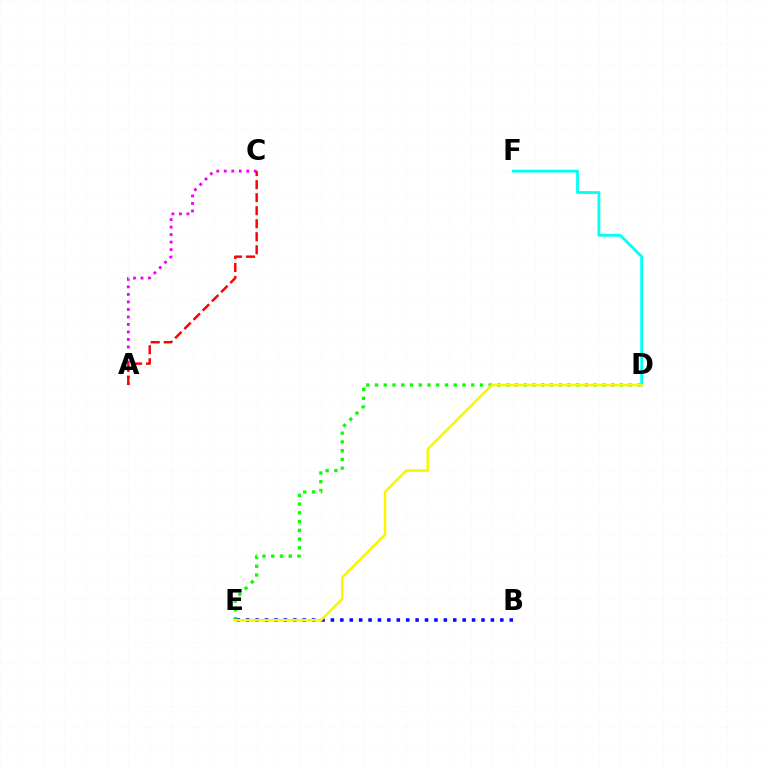{('D', 'E'): [{'color': '#08ff00', 'line_style': 'dotted', 'thickness': 2.38}, {'color': '#fcf500', 'line_style': 'solid', 'thickness': 1.83}], ('D', 'F'): [{'color': '#00fff6', 'line_style': 'solid', 'thickness': 2.01}], ('A', 'C'): [{'color': '#ee00ff', 'line_style': 'dotted', 'thickness': 2.04}, {'color': '#ff0000', 'line_style': 'dashed', 'thickness': 1.77}], ('B', 'E'): [{'color': '#0010ff', 'line_style': 'dotted', 'thickness': 2.56}]}